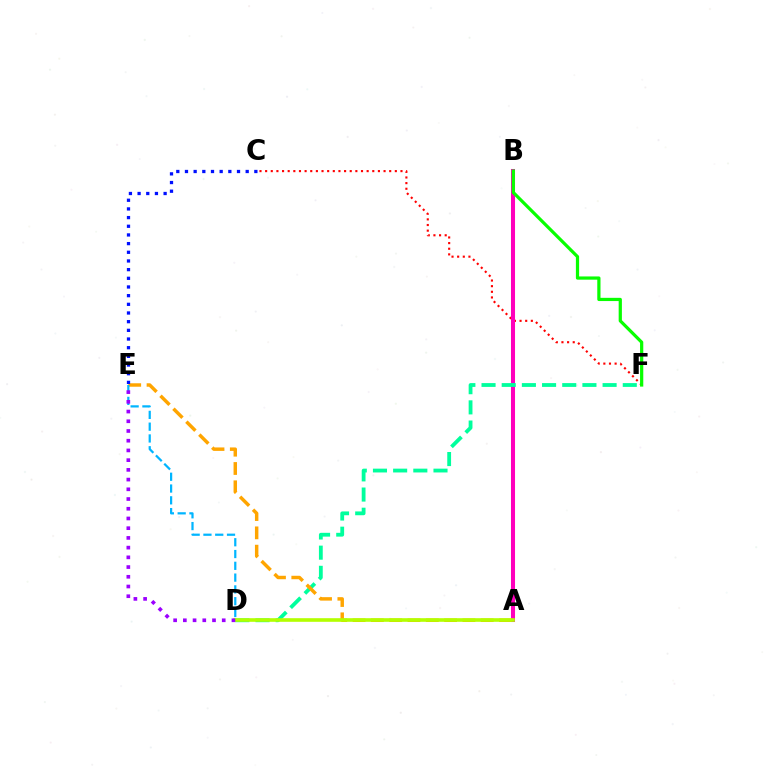{('C', 'F'): [{'color': '#ff0000', 'line_style': 'dotted', 'thickness': 1.53}], ('A', 'B'): [{'color': '#ff00bd', 'line_style': 'solid', 'thickness': 2.91}], ('D', 'F'): [{'color': '#00ff9d', 'line_style': 'dashed', 'thickness': 2.74}], ('B', 'F'): [{'color': '#08ff00', 'line_style': 'solid', 'thickness': 2.32}], ('A', 'E'): [{'color': '#ffa500', 'line_style': 'dashed', 'thickness': 2.49}], ('A', 'D'): [{'color': '#b3ff00', 'line_style': 'solid', 'thickness': 2.61}], ('D', 'E'): [{'color': '#00b5ff', 'line_style': 'dashed', 'thickness': 1.6}, {'color': '#9b00ff', 'line_style': 'dotted', 'thickness': 2.64}], ('C', 'E'): [{'color': '#0010ff', 'line_style': 'dotted', 'thickness': 2.36}]}